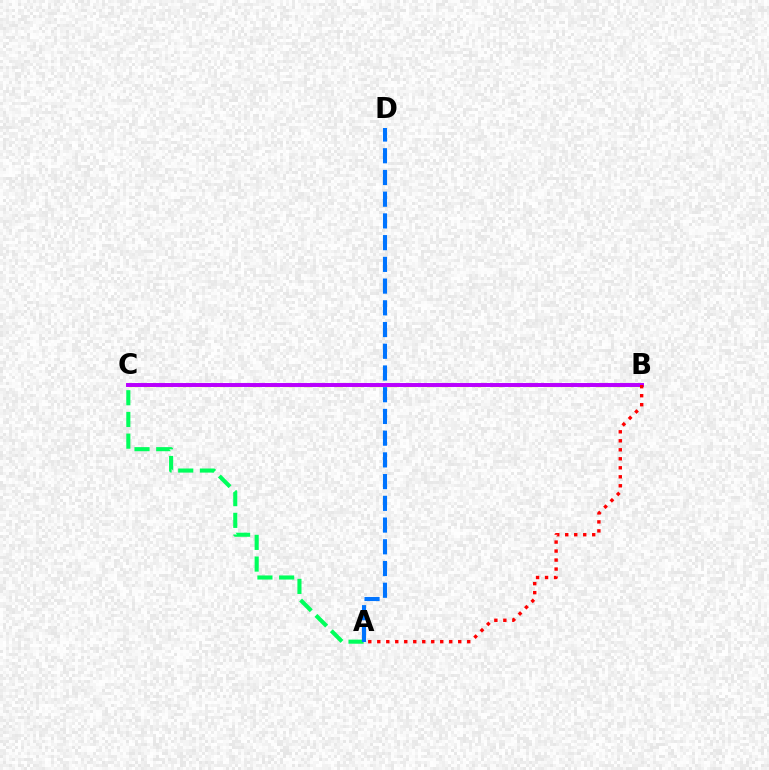{('B', 'C'): [{'color': '#d1ff00', 'line_style': 'dashed', 'thickness': 2.36}, {'color': '#b900ff', 'line_style': 'solid', 'thickness': 2.84}], ('A', 'C'): [{'color': '#00ff5c', 'line_style': 'dashed', 'thickness': 2.95}], ('A', 'B'): [{'color': '#ff0000', 'line_style': 'dotted', 'thickness': 2.44}], ('A', 'D'): [{'color': '#0074ff', 'line_style': 'dashed', 'thickness': 2.95}]}